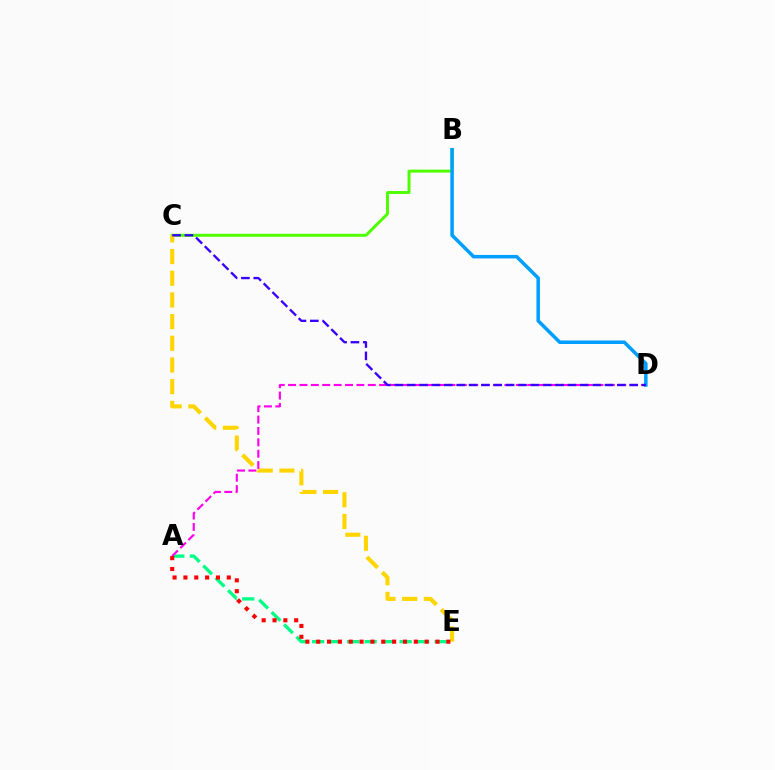{('A', 'E'): [{'color': '#00ff86', 'line_style': 'dashed', 'thickness': 2.38}, {'color': '#ff0000', 'line_style': 'dotted', 'thickness': 2.95}], ('B', 'C'): [{'color': '#4fff00', 'line_style': 'solid', 'thickness': 2.14}], ('A', 'D'): [{'color': '#ff00ed', 'line_style': 'dashed', 'thickness': 1.55}], ('B', 'D'): [{'color': '#009eff', 'line_style': 'solid', 'thickness': 2.54}], ('C', 'E'): [{'color': '#ffd500', 'line_style': 'dashed', 'thickness': 2.95}], ('C', 'D'): [{'color': '#3700ff', 'line_style': 'dashed', 'thickness': 1.68}]}